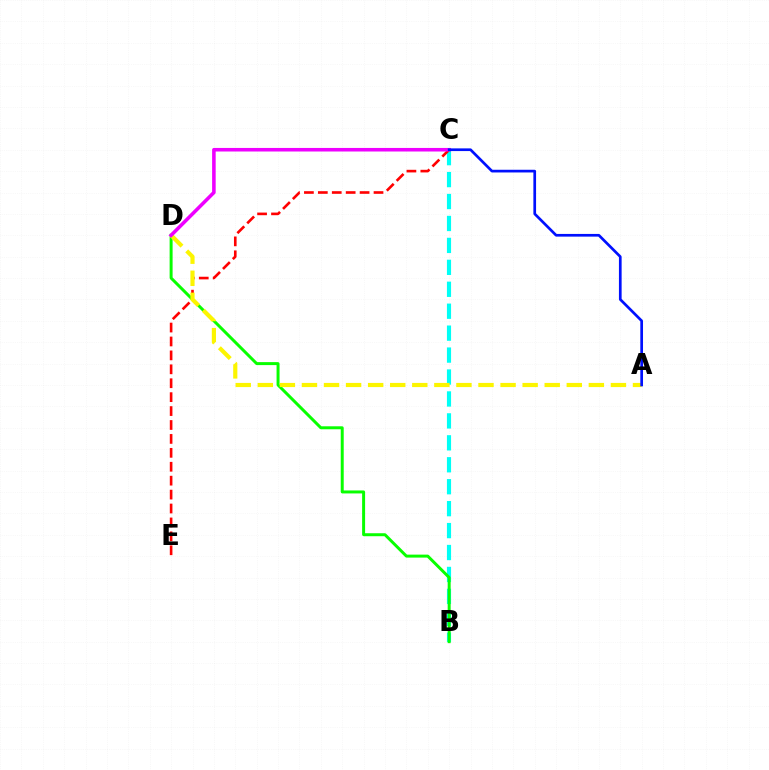{('B', 'C'): [{'color': '#00fff6', 'line_style': 'dashed', 'thickness': 2.98}], ('C', 'E'): [{'color': '#ff0000', 'line_style': 'dashed', 'thickness': 1.89}], ('B', 'D'): [{'color': '#08ff00', 'line_style': 'solid', 'thickness': 2.14}], ('A', 'D'): [{'color': '#fcf500', 'line_style': 'dashed', 'thickness': 3.0}], ('C', 'D'): [{'color': '#ee00ff', 'line_style': 'solid', 'thickness': 2.56}], ('A', 'C'): [{'color': '#0010ff', 'line_style': 'solid', 'thickness': 1.94}]}